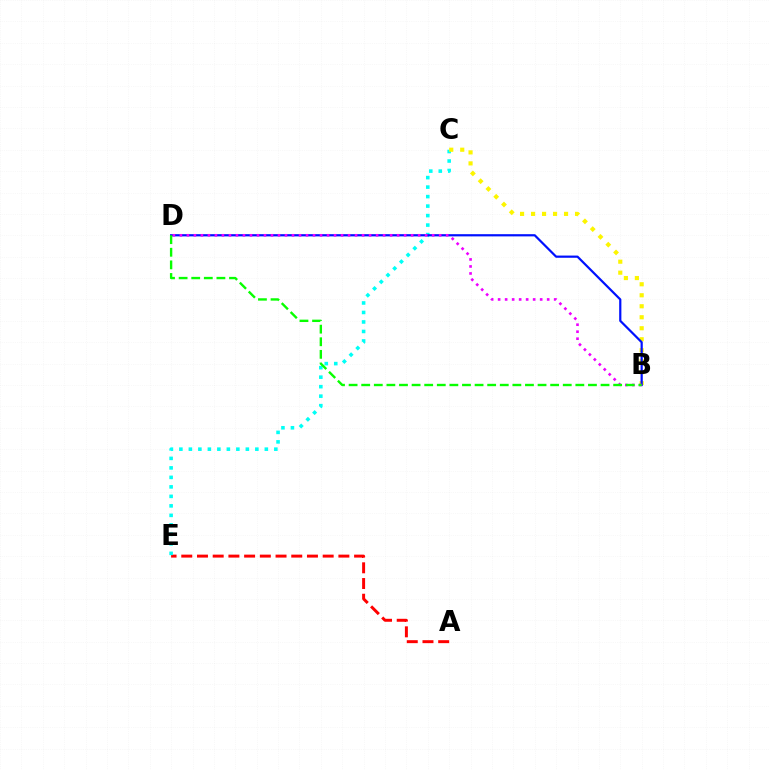{('A', 'E'): [{'color': '#ff0000', 'line_style': 'dashed', 'thickness': 2.13}], ('C', 'E'): [{'color': '#00fff6', 'line_style': 'dotted', 'thickness': 2.58}], ('B', 'C'): [{'color': '#fcf500', 'line_style': 'dotted', 'thickness': 2.99}], ('B', 'D'): [{'color': '#0010ff', 'line_style': 'solid', 'thickness': 1.59}, {'color': '#ee00ff', 'line_style': 'dotted', 'thickness': 1.9}, {'color': '#08ff00', 'line_style': 'dashed', 'thickness': 1.71}]}